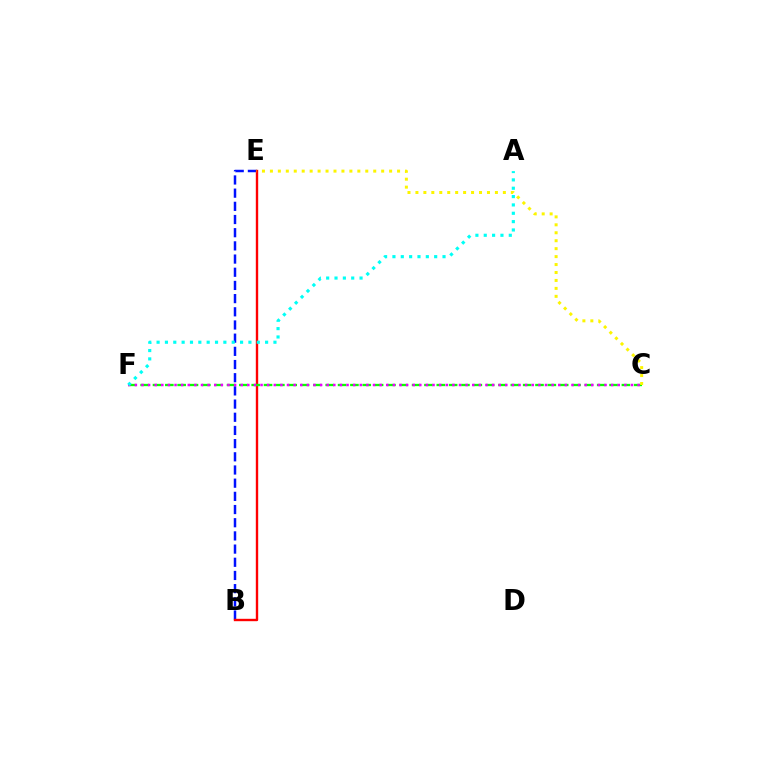{('B', 'E'): [{'color': '#0010ff', 'line_style': 'dashed', 'thickness': 1.79}, {'color': '#ff0000', 'line_style': 'solid', 'thickness': 1.72}], ('C', 'F'): [{'color': '#08ff00', 'line_style': 'dashed', 'thickness': 1.68}, {'color': '#ee00ff', 'line_style': 'dotted', 'thickness': 1.8}], ('A', 'F'): [{'color': '#00fff6', 'line_style': 'dotted', 'thickness': 2.27}], ('C', 'E'): [{'color': '#fcf500', 'line_style': 'dotted', 'thickness': 2.16}]}